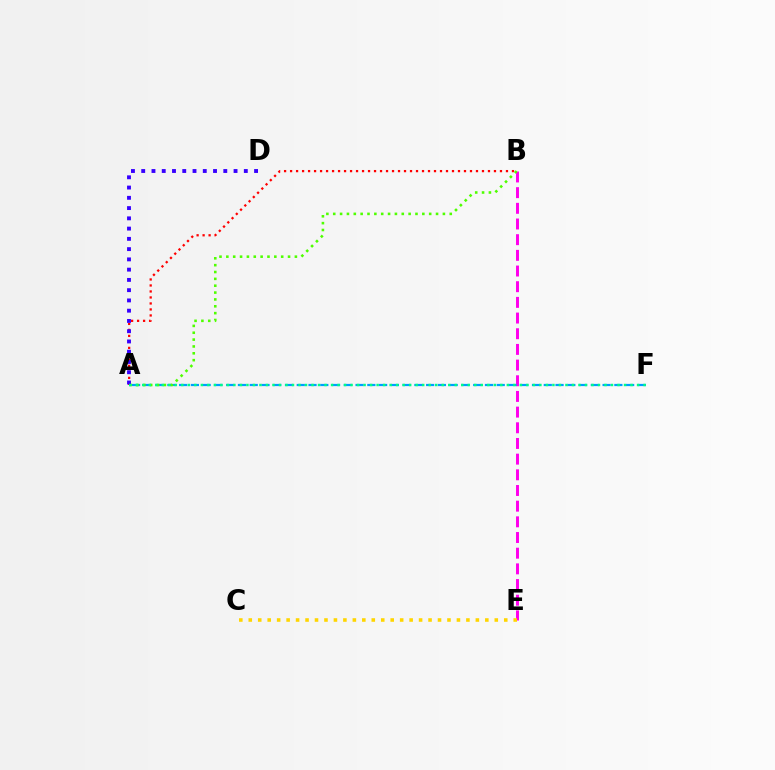{('B', 'E'): [{'color': '#ff00ed', 'line_style': 'dashed', 'thickness': 2.13}], ('A', 'F'): [{'color': '#009eff', 'line_style': 'dashed', 'thickness': 1.6}, {'color': '#00ff86', 'line_style': 'dotted', 'thickness': 1.77}], ('A', 'B'): [{'color': '#ff0000', 'line_style': 'dotted', 'thickness': 1.63}, {'color': '#4fff00', 'line_style': 'dotted', 'thickness': 1.86}], ('C', 'E'): [{'color': '#ffd500', 'line_style': 'dotted', 'thickness': 2.57}], ('A', 'D'): [{'color': '#3700ff', 'line_style': 'dotted', 'thickness': 2.79}]}